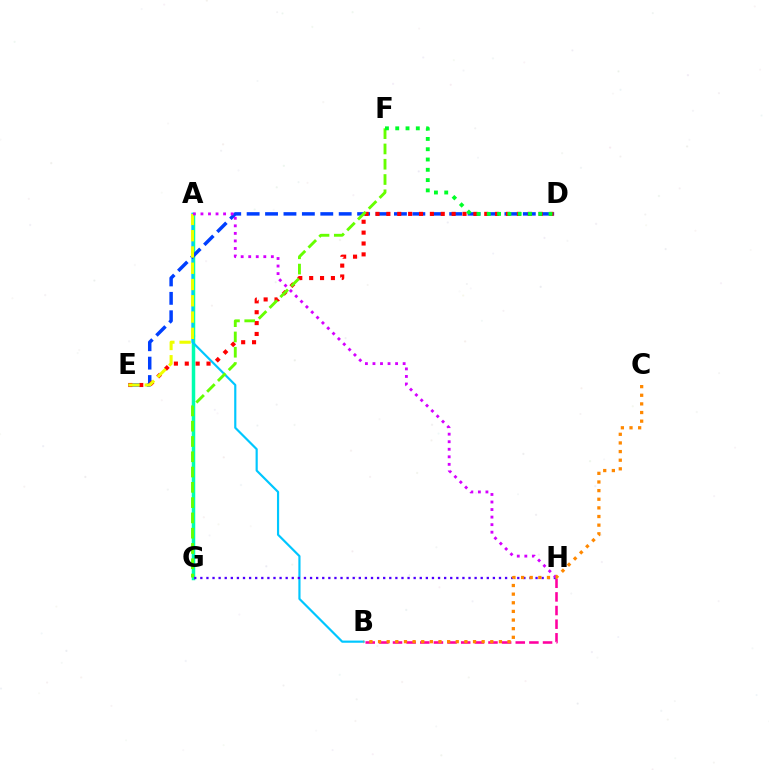{('A', 'G'): [{'color': '#00ffaf', 'line_style': 'solid', 'thickness': 2.51}], ('B', 'H'): [{'color': '#ff00a0', 'line_style': 'dashed', 'thickness': 1.85}], ('A', 'B'): [{'color': '#00c7ff', 'line_style': 'solid', 'thickness': 1.57}], ('D', 'E'): [{'color': '#003fff', 'line_style': 'dashed', 'thickness': 2.5}, {'color': '#ff0000', 'line_style': 'dotted', 'thickness': 2.95}], ('F', 'G'): [{'color': '#66ff00', 'line_style': 'dashed', 'thickness': 2.08}], ('D', 'F'): [{'color': '#00ff27', 'line_style': 'dotted', 'thickness': 2.8}], ('G', 'H'): [{'color': '#4f00ff', 'line_style': 'dotted', 'thickness': 1.66}], ('A', 'E'): [{'color': '#eeff00', 'line_style': 'dashed', 'thickness': 2.21}], ('A', 'H'): [{'color': '#d600ff', 'line_style': 'dotted', 'thickness': 2.05}], ('B', 'C'): [{'color': '#ff8800', 'line_style': 'dotted', 'thickness': 2.35}]}